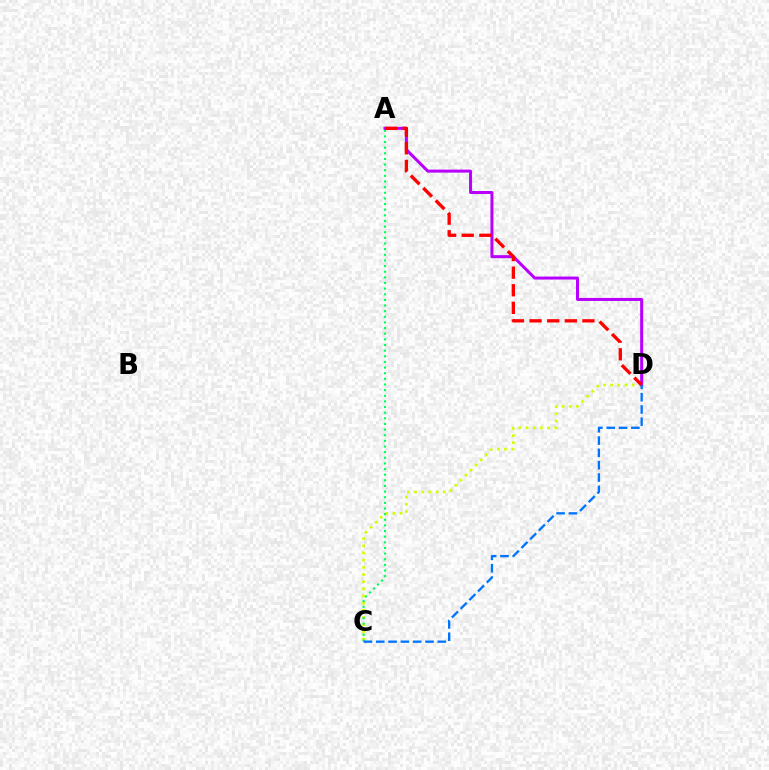{('C', 'D'): [{'color': '#d1ff00', 'line_style': 'dotted', 'thickness': 1.95}, {'color': '#0074ff', 'line_style': 'dashed', 'thickness': 1.67}], ('A', 'C'): [{'color': '#00ff5c', 'line_style': 'dotted', 'thickness': 1.53}], ('A', 'D'): [{'color': '#b900ff', 'line_style': 'solid', 'thickness': 2.17}, {'color': '#ff0000', 'line_style': 'dashed', 'thickness': 2.39}]}